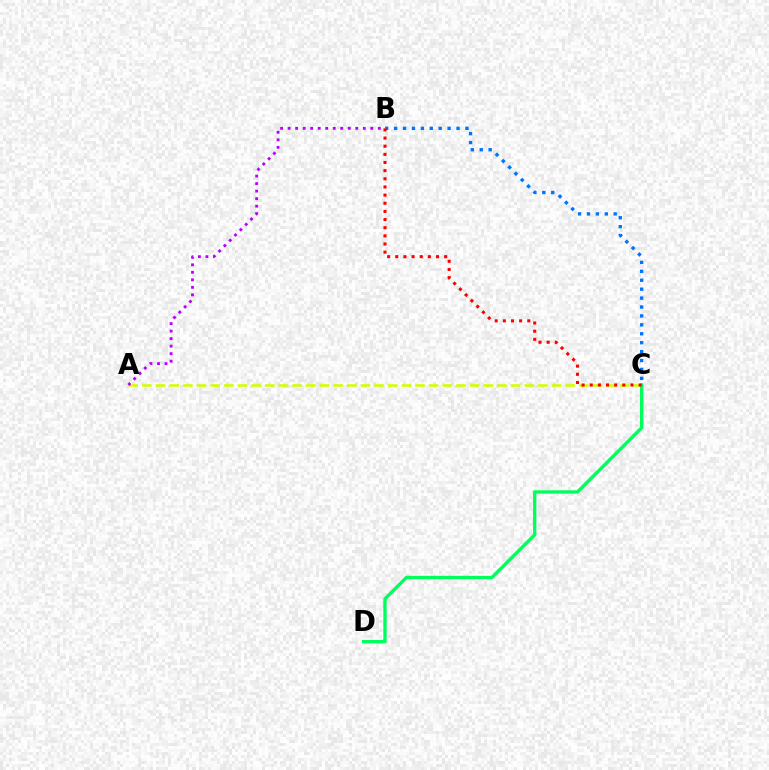{('A', 'C'): [{'color': '#d1ff00', 'line_style': 'dashed', 'thickness': 1.85}], ('A', 'B'): [{'color': '#b900ff', 'line_style': 'dotted', 'thickness': 2.04}], ('C', 'D'): [{'color': '#00ff5c', 'line_style': 'solid', 'thickness': 2.4}], ('B', 'C'): [{'color': '#0074ff', 'line_style': 'dotted', 'thickness': 2.42}, {'color': '#ff0000', 'line_style': 'dotted', 'thickness': 2.21}]}